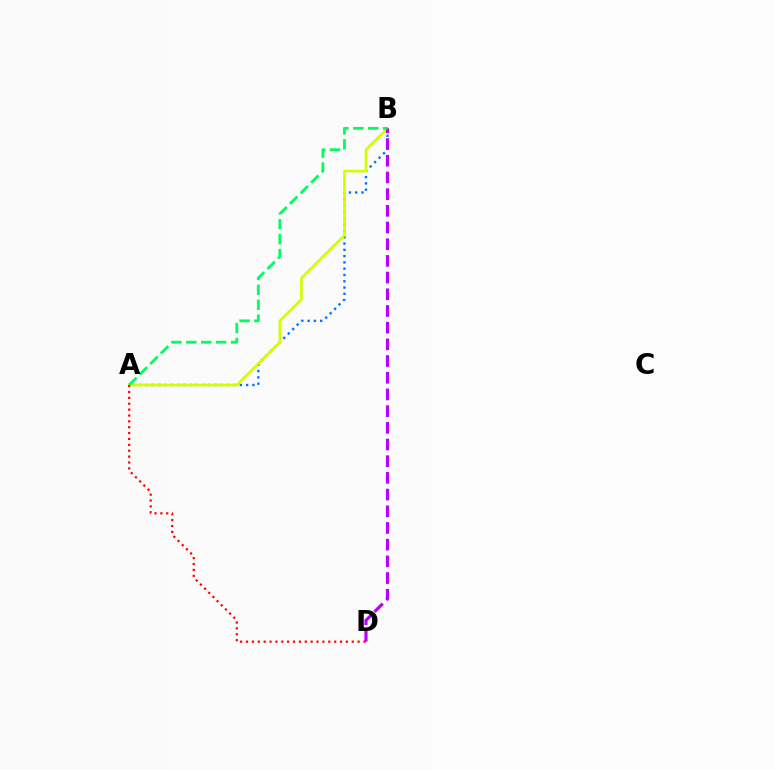{('A', 'B'): [{'color': '#0074ff', 'line_style': 'dotted', 'thickness': 1.71}, {'color': '#d1ff00', 'line_style': 'solid', 'thickness': 1.91}, {'color': '#00ff5c', 'line_style': 'dashed', 'thickness': 2.03}], ('B', 'D'): [{'color': '#b900ff', 'line_style': 'dashed', 'thickness': 2.27}], ('A', 'D'): [{'color': '#ff0000', 'line_style': 'dotted', 'thickness': 1.6}]}